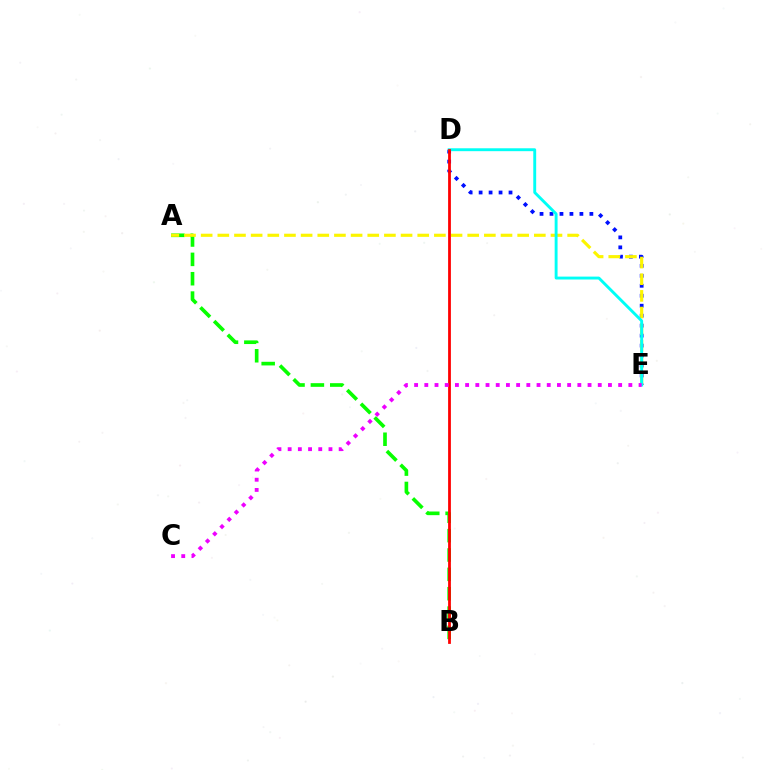{('A', 'B'): [{'color': '#08ff00', 'line_style': 'dashed', 'thickness': 2.63}], ('D', 'E'): [{'color': '#0010ff', 'line_style': 'dotted', 'thickness': 2.71}, {'color': '#00fff6', 'line_style': 'solid', 'thickness': 2.09}], ('A', 'E'): [{'color': '#fcf500', 'line_style': 'dashed', 'thickness': 2.26}], ('B', 'D'): [{'color': '#ff0000', 'line_style': 'solid', 'thickness': 2.0}], ('C', 'E'): [{'color': '#ee00ff', 'line_style': 'dotted', 'thickness': 2.77}]}